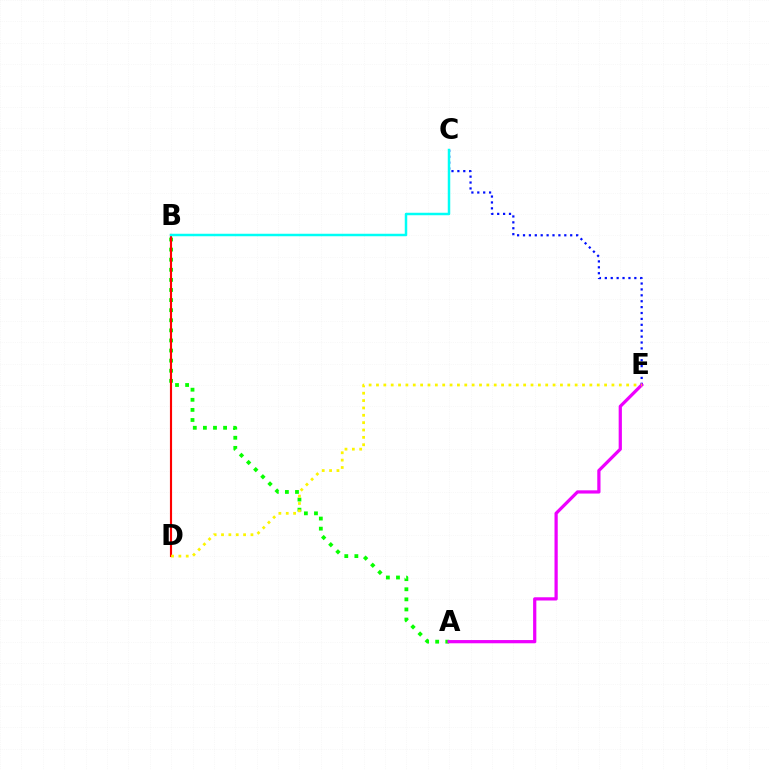{('C', 'E'): [{'color': '#0010ff', 'line_style': 'dotted', 'thickness': 1.6}], ('A', 'B'): [{'color': '#08ff00', 'line_style': 'dotted', 'thickness': 2.74}], ('A', 'E'): [{'color': '#ee00ff', 'line_style': 'solid', 'thickness': 2.33}], ('B', 'D'): [{'color': '#ff0000', 'line_style': 'solid', 'thickness': 1.54}], ('D', 'E'): [{'color': '#fcf500', 'line_style': 'dotted', 'thickness': 2.0}], ('B', 'C'): [{'color': '#00fff6', 'line_style': 'solid', 'thickness': 1.79}]}